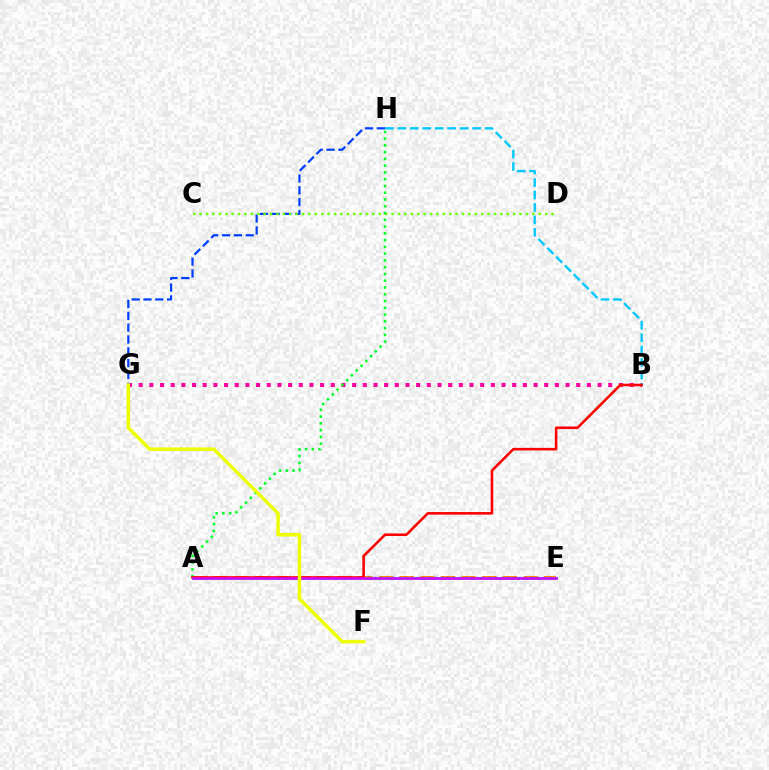{('B', 'G'): [{'color': '#ff00a0', 'line_style': 'dotted', 'thickness': 2.9}], ('A', 'E'): [{'color': '#ff8800', 'line_style': 'dashed', 'thickness': 2.81}, {'color': '#4f00ff', 'line_style': 'dotted', 'thickness': 1.64}, {'color': '#00ffaf', 'line_style': 'solid', 'thickness': 1.92}, {'color': '#d600ff', 'line_style': 'solid', 'thickness': 1.88}], ('B', 'H'): [{'color': '#00c7ff', 'line_style': 'dashed', 'thickness': 1.69}], ('G', 'H'): [{'color': '#003fff', 'line_style': 'dashed', 'thickness': 1.61}], ('C', 'D'): [{'color': '#66ff00', 'line_style': 'dotted', 'thickness': 1.74}], ('A', 'H'): [{'color': '#00ff27', 'line_style': 'dotted', 'thickness': 1.84}], ('A', 'B'): [{'color': '#ff0000', 'line_style': 'solid', 'thickness': 1.86}], ('F', 'G'): [{'color': '#eeff00', 'line_style': 'solid', 'thickness': 2.52}]}